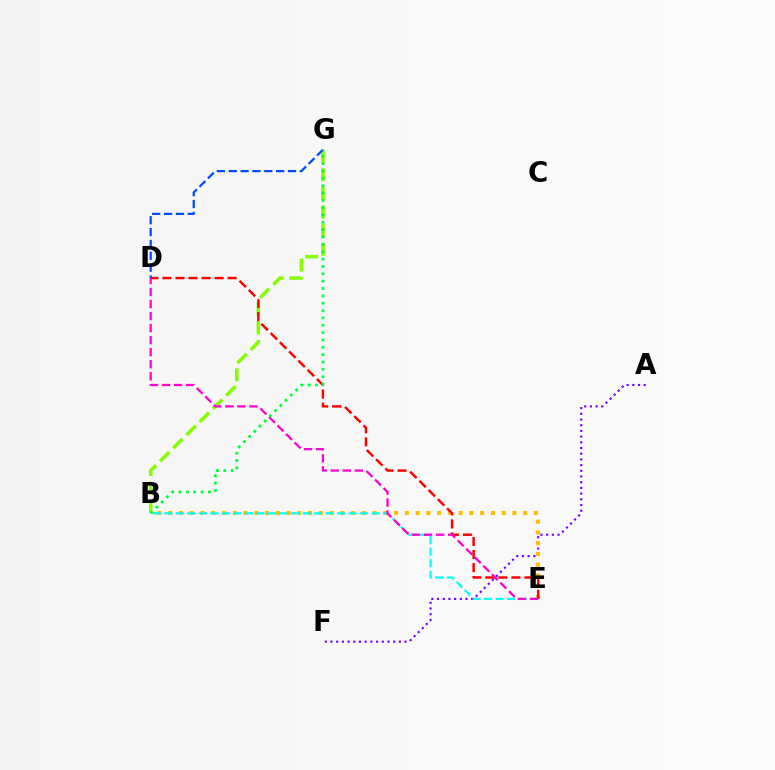{('B', 'G'): [{'color': '#84ff00', 'line_style': 'dashed', 'thickness': 2.53}, {'color': '#00ff39', 'line_style': 'dotted', 'thickness': 2.0}], ('A', 'F'): [{'color': '#7200ff', 'line_style': 'dotted', 'thickness': 1.55}], ('B', 'E'): [{'color': '#ffbd00', 'line_style': 'dotted', 'thickness': 2.92}, {'color': '#00fff6', 'line_style': 'dashed', 'thickness': 1.57}], ('D', 'E'): [{'color': '#ff0000', 'line_style': 'dashed', 'thickness': 1.77}, {'color': '#ff00cf', 'line_style': 'dashed', 'thickness': 1.63}], ('D', 'G'): [{'color': '#004bff', 'line_style': 'dashed', 'thickness': 1.61}]}